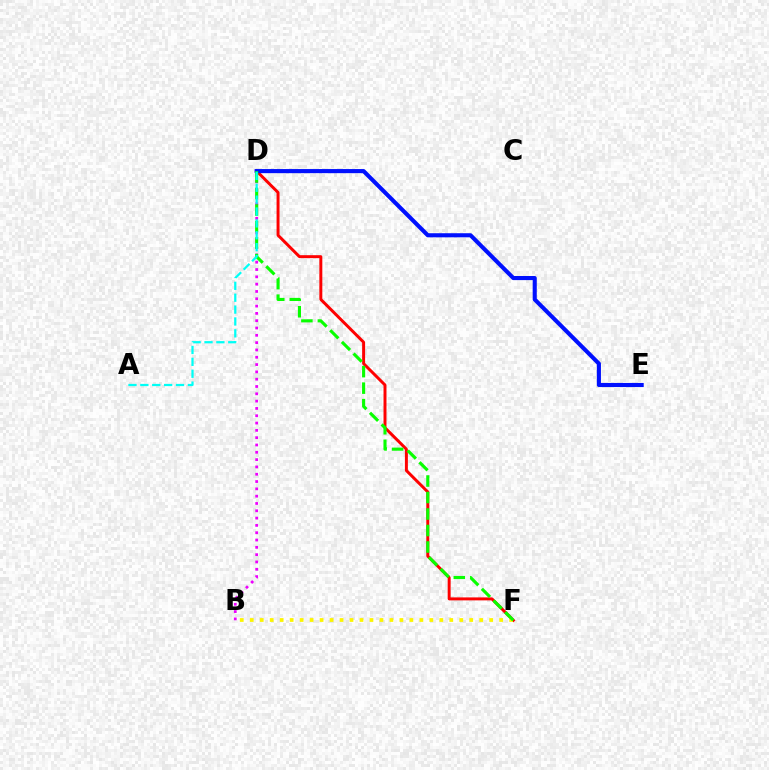{('D', 'F'): [{'color': '#ff0000', 'line_style': 'solid', 'thickness': 2.13}, {'color': '#08ff00', 'line_style': 'dashed', 'thickness': 2.24}], ('B', 'F'): [{'color': '#fcf500', 'line_style': 'dotted', 'thickness': 2.71}], ('D', 'E'): [{'color': '#0010ff', 'line_style': 'solid', 'thickness': 2.95}], ('B', 'D'): [{'color': '#ee00ff', 'line_style': 'dotted', 'thickness': 1.99}], ('A', 'D'): [{'color': '#00fff6', 'line_style': 'dashed', 'thickness': 1.61}]}